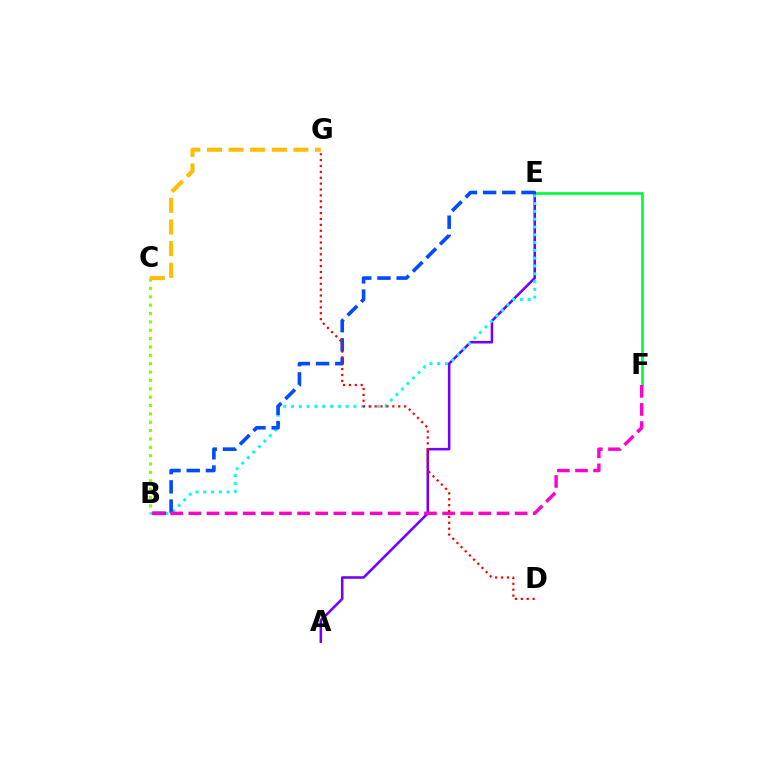{('E', 'F'): [{'color': '#00ff39', 'line_style': 'solid', 'thickness': 1.94}], ('A', 'E'): [{'color': '#7200ff', 'line_style': 'solid', 'thickness': 1.83}], ('B', 'E'): [{'color': '#00fff6', 'line_style': 'dotted', 'thickness': 2.12}, {'color': '#004bff', 'line_style': 'dashed', 'thickness': 2.61}], ('B', 'F'): [{'color': '#ff00cf', 'line_style': 'dashed', 'thickness': 2.46}], ('B', 'C'): [{'color': '#84ff00', 'line_style': 'dotted', 'thickness': 2.27}], ('C', 'G'): [{'color': '#ffbd00', 'line_style': 'dashed', 'thickness': 2.94}], ('D', 'G'): [{'color': '#ff0000', 'line_style': 'dotted', 'thickness': 1.6}]}